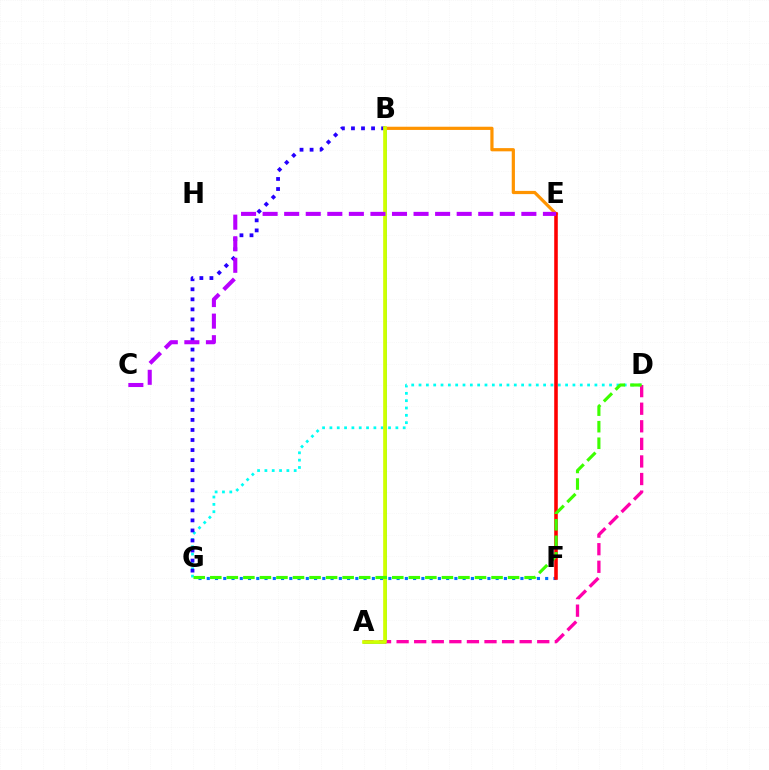{('A', 'B'): [{'color': '#00ff5c', 'line_style': 'solid', 'thickness': 1.82}, {'color': '#d1ff00', 'line_style': 'solid', 'thickness': 2.64}], ('D', 'G'): [{'color': '#00fff6', 'line_style': 'dotted', 'thickness': 1.99}, {'color': '#3dff00', 'line_style': 'dashed', 'thickness': 2.25}], ('B', 'G'): [{'color': '#2500ff', 'line_style': 'dotted', 'thickness': 2.73}], ('F', 'G'): [{'color': '#0074ff', 'line_style': 'dotted', 'thickness': 2.24}], ('A', 'D'): [{'color': '#ff00ac', 'line_style': 'dashed', 'thickness': 2.39}], ('B', 'E'): [{'color': '#ff9400', 'line_style': 'solid', 'thickness': 2.31}], ('E', 'F'): [{'color': '#ff0000', 'line_style': 'solid', 'thickness': 2.58}], ('C', 'E'): [{'color': '#b900ff', 'line_style': 'dashed', 'thickness': 2.93}]}